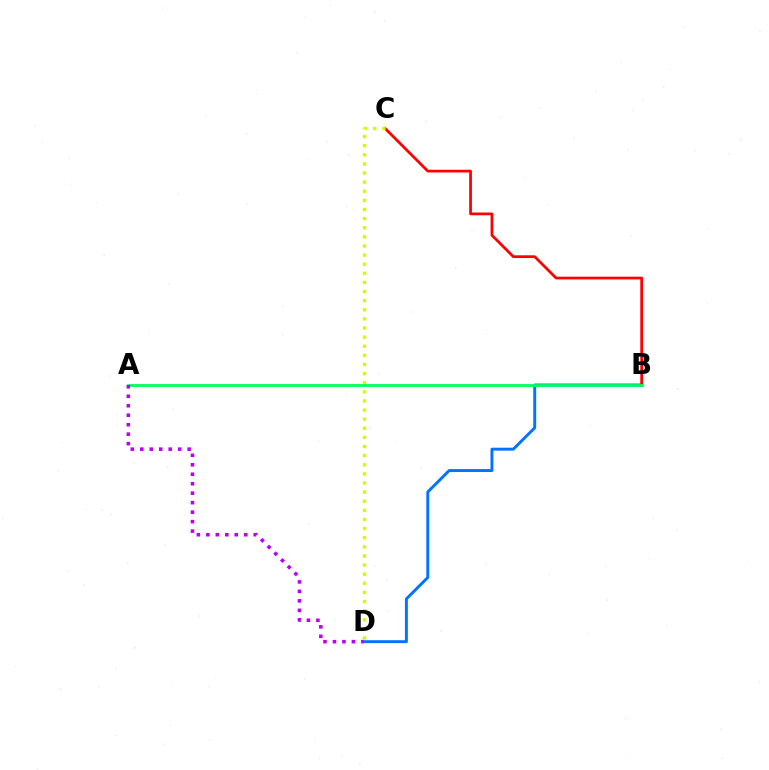{('B', 'D'): [{'color': '#0074ff', 'line_style': 'solid', 'thickness': 2.11}], ('B', 'C'): [{'color': '#ff0000', 'line_style': 'solid', 'thickness': 1.97}], ('C', 'D'): [{'color': '#d1ff00', 'line_style': 'dotted', 'thickness': 2.48}], ('A', 'B'): [{'color': '#00ff5c', 'line_style': 'solid', 'thickness': 1.99}], ('A', 'D'): [{'color': '#b900ff', 'line_style': 'dotted', 'thickness': 2.57}]}